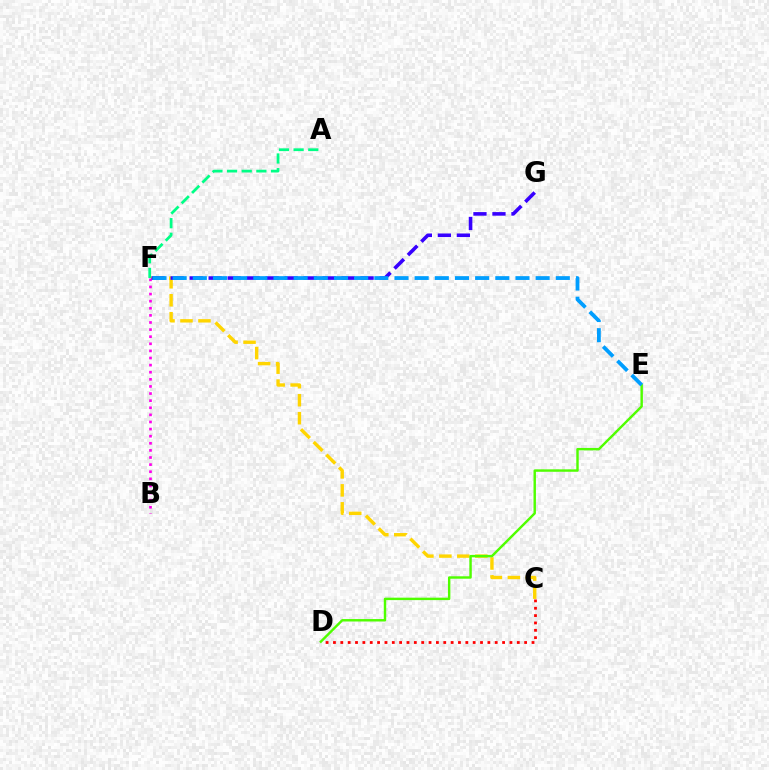{('A', 'F'): [{'color': '#00ff86', 'line_style': 'dashed', 'thickness': 1.99}], ('C', 'F'): [{'color': '#ffd500', 'line_style': 'dashed', 'thickness': 2.44}], ('B', 'F'): [{'color': '#ff00ed', 'line_style': 'dotted', 'thickness': 1.93}], ('C', 'D'): [{'color': '#ff0000', 'line_style': 'dotted', 'thickness': 2.0}], ('D', 'E'): [{'color': '#4fff00', 'line_style': 'solid', 'thickness': 1.75}], ('F', 'G'): [{'color': '#3700ff', 'line_style': 'dashed', 'thickness': 2.58}], ('E', 'F'): [{'color': '#009eff', 'line_style': 'dashed', 'thickness': 2.74}]}